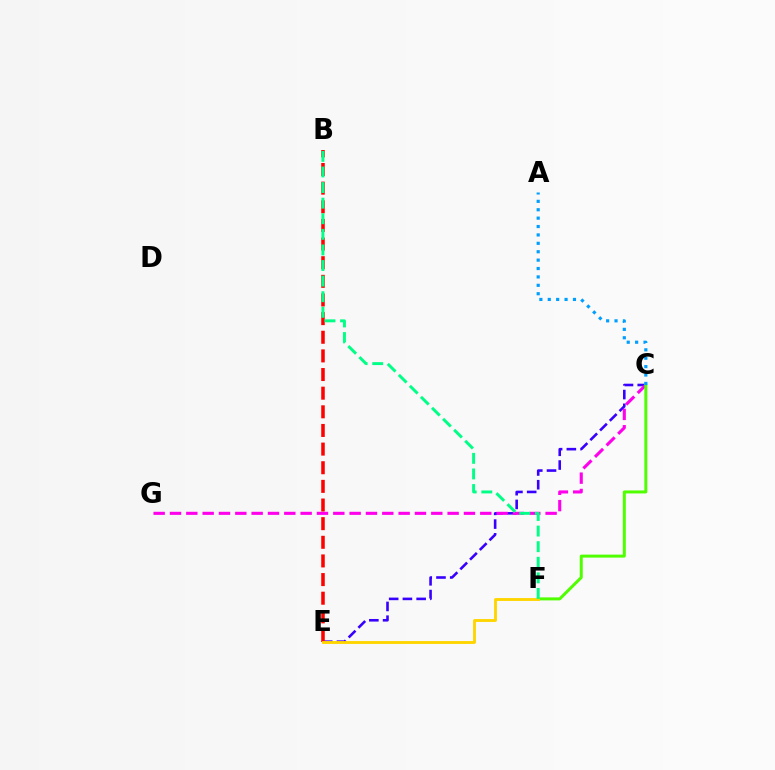{('C', 'E'): [{'color': '#3700ff', 'line_style': 'dashed', 'thickness': 1.87}], ('C', 'G'): [{'color': '#ff00ed', 'line_style': 'dashed', 'thickness': 2.22}], ('C', 'F'): [{'color': '#4fff00', 'line_style': 'solid', 'thickness': 2.15}], ('A', 'C'): [{'color': '#009eff', 'line_style': 'dotted', 'thickness': 2.28}], ('B', 'E'): [{'color': '#ff0000', 'line_style': 'dashed', 'thickness': 2.53}], ('E', 'F'): [{'color': '#ffd500', 'line_style': 'solid', 'thickness': 2.07}], ('B', 'F'): [{'color': '#00ff86', 'line_style': 'dashed', 'thickness': 2.12}]}